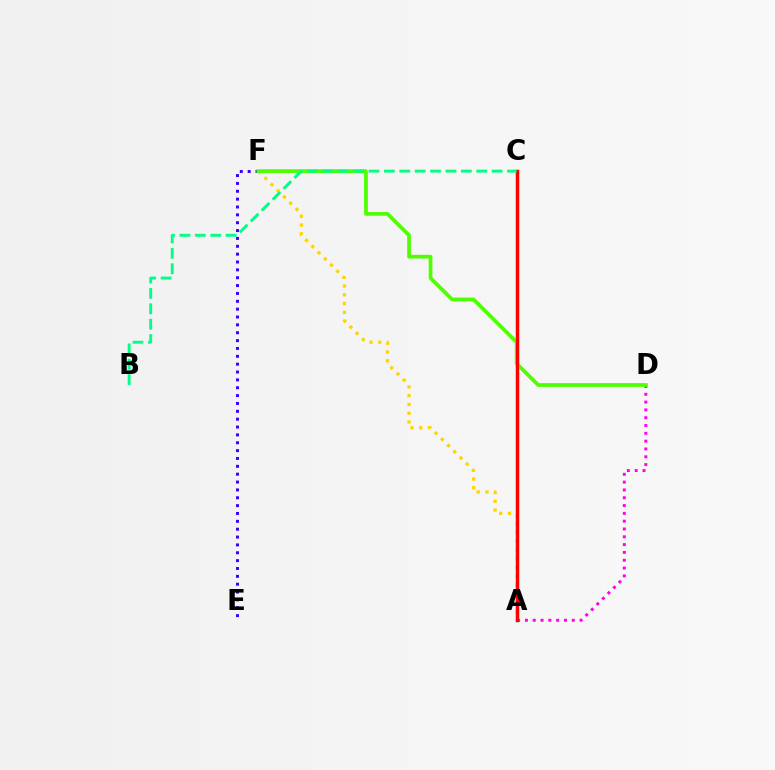{('A', 'D'): [{'color': '#ff00ed', 'line_style': 'dotted', 'thickness': 2.12}], ('E', 'F'): [{'color': '#3700ff', 'line_style': 'dotted', 'thickness': 2.14}], ('A', 'C'): [{'color': '#009eff', 'line_style': 'solid', 'thickness': 2.47}, {'color': '#ff0000', 'line_style': 'solid', 'thickness': 2.31}], ('A', 'F'): [{'color': '#ffd500', 'line_style': 'dotted', 'thickness': 2.38}], ('D', 'F'): [{'color': '#4fff00', 'line_style': 'solid', 'thickness': 2.68}], ('B', 'C'): [{'color': '#00ff86', 'line_style': 'dashed', 'thickness': 2.09}]}